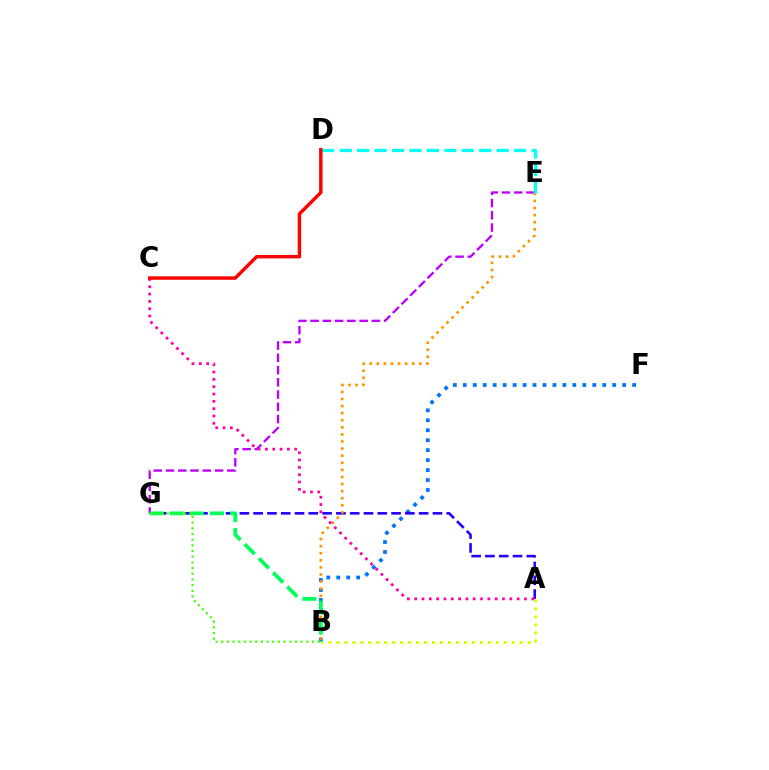{('B', 'F'): [{'color': '#0074ff', 'line_style': 'dotted', 'thickness': 2.71}], ('E', 'G'): [{'color': '#b900ff', 'line_style': 'dashed', 'thickness': 1.66}], ('A', 'G'): [{'color': '#2500ff', 'line_style': 'dashed', 'thickness': 1.87}], ('B', 'E'): [{'color': '#ff9400', 'line_style': 'dotted', 'thickness': 1.93}], ('A', 'C'): [{'color': '#ff00ac', 'line_style': 'dotted', 'thickness': 1.99}], ('D', 'E'): [{'color': '#00fff6', 'line_style': 'dashed', 'thickness': 2.37}], ('A', 'B'): [{'color': '#d1ff00', 'line_style': 'dotted', 'thickness': 2.17}], ('C', 'D'): [{'color': '#ff0000', 'line_style': 'solid', 'thickness': 2.48}], ('B', 'G'): [{'color': '#00ff5c', 'line_style': 'dashed', 'thickness': 2.73}, {'color': '#3dff00', 'line_style': 'dotted', 'thickness': 1.54}]}